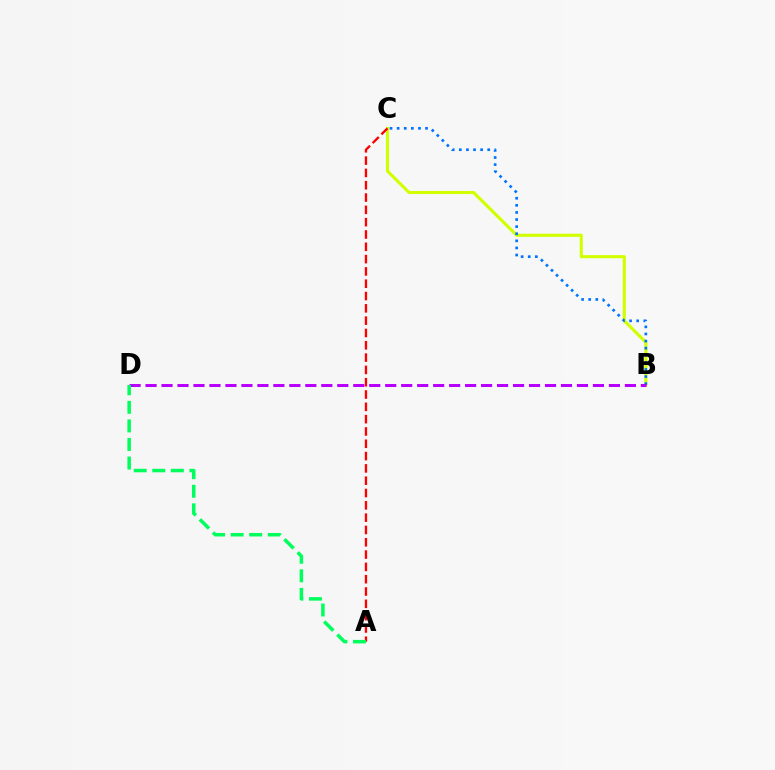{('B', 'C'): [{'color': '#d1ff00', 'line_style': 'solid', 'thickness': 2.24}, {'color': '#0074ff', 'line_style': 'dotted', 'thickness': 1.93}], ('A', 'C'): [{'color': '#ff0000', 'line_style': 'dashed', 'thickness': 1.67}], ('B', 'D'): [{'color': '#b900ff', 'line_style': 'dashed', 'thickness': 2.17}], ('A', 'D'): [{'color': '#00ff5c', 'line_style': 'dashed', 'thickness': 2.52}]}